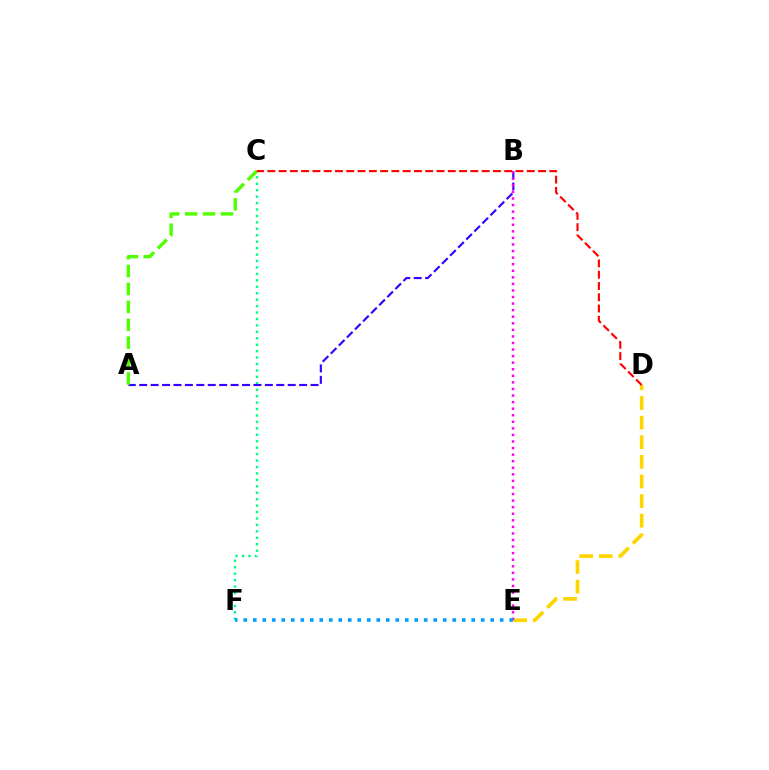{('C', 'F'): [{'color': '#00ff86', 'line_style': 'dotted', 'thickness': 1.75}], ('A', 'B'): [{'color': '#3700ff', 'line_style': 'dashed', 'thickness': 1.55}], ('D', 'E'): [{'color': '#ffd500', 'line_style': 'dashed', 'thickness': 2.66}], ('A', 'C'): [{'color': '#4fff00', 'line_style': 'dashed', 'thickness': 2.43}], ('B', 'E'): [{'color': '#ff00ed', 'line_style': 'dotted', 'thickness': 1.78}], ('E', 'F'): [{'color': '#009eff', 'line_style': 'dotted', 'thickness': 2.58}], ('C', 'D'): [{'color': '#ff0000', 'line_style': 'dashed', 'thickness': 1.53}]}